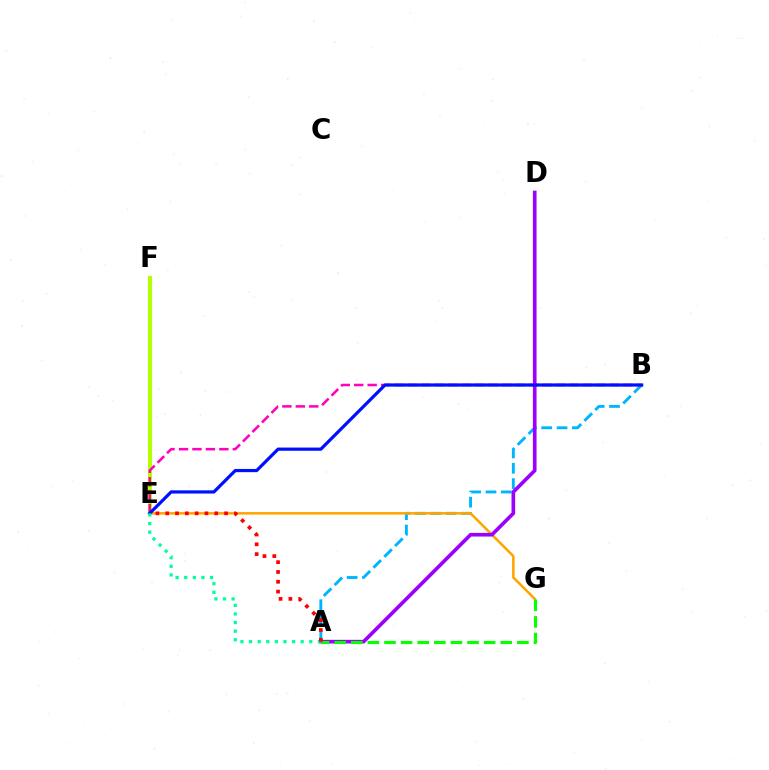{('A', 'B'): [{'color': '#00b5ff', 'line_style': 'dashed', 'thickness': 2.08}], ('E', 'F'): [{'color': '#b3ff00', 'line_style': 'solid', 'thickness': 2.95}], ('E', 'G'): [{'color': '#ffa500', 'line_style': 'solid', 'thickness': 1.83}], ('A', 'D'): [{'color': '#9b00ff', 'line_style': 'solid', 'thickness': 2.63}], ('B', 'E'): [{'color': '#ff00bd', 'line_style': 'dashed', 'thickness': 1.83}, {'color': '#0010ff', 'line_style': 'solid', 'thickness': 2.31}], ('A', 'G'): [{'color': '#08ff00', 'line_style': 'dashed', 'thickness': 2.26}], ('A', 'E'): [{'color': '#00ff9d', 'line_style': 'dotted', 'thickness': 2.34}, {'color': '#ff0000', 'line_style': 'dotted', 'thickness': 2.67}]}